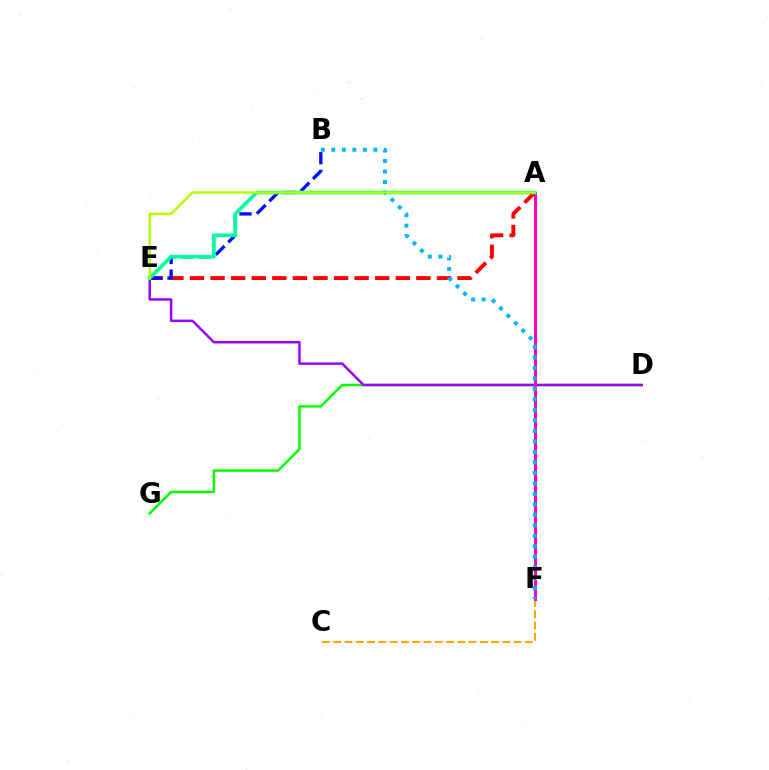{('A', 'E'): [{'color': '#ff0000', 'line_style': 'dashed', 'thickness': 2.8}, {'color': '#00ff9d', 'line_style': 'solid', 'thickness': 2.65}, {'color': '#b3ff00', 'line_style': 'solid', 'thickness': 1.82}], ('B', 'E'): [{'color': '#0010ff', 'line_style': 'dashed', 'thickness': 2.4}], ('C', 'F'): [{'color': '#ffa500', 'line_style': 'dashed', 'thickness': 1.53}], ('D', 'G'): [{'color': '#08ff00', 'line_style': 'solid', 'thickness': 1.81}], ('D', 'E'): [{'color': '#9b00ff', 'line_style': 'solid', 'thickness': 1.78}], ('A', 'F'): [{'color': '#ff00bd', 'line_style': 'solid', 'thickness': 2.16}], ('B', 'F'): [{'color': '#00b5ff', 'line_style': 'dotted', 'thickness': 2.85}]}